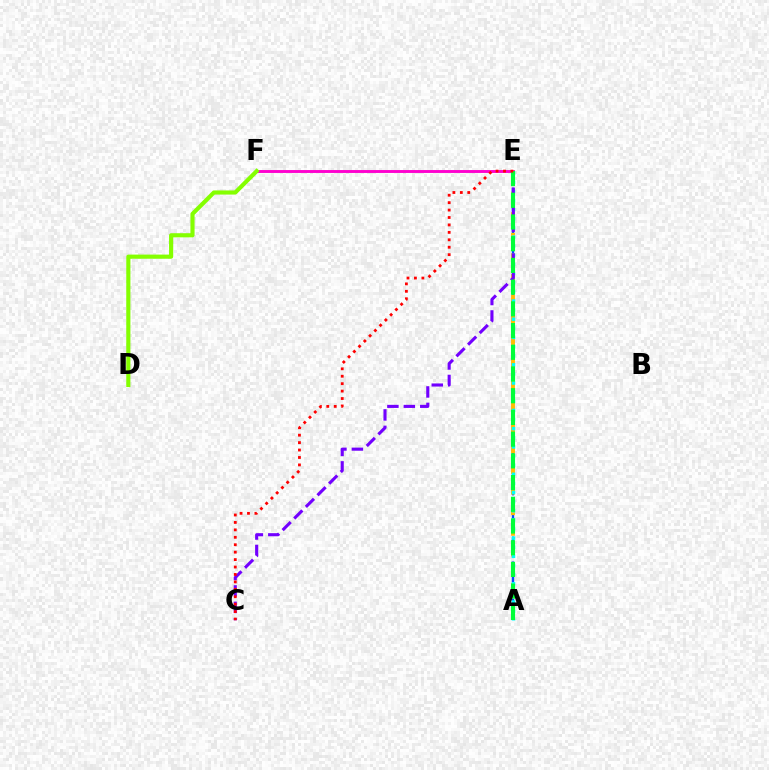{('E', 'F'): [{'color': '#ff00cf', 'line_style': 'solid', 'thickness': 2.09}], ('A', 'E'): [{'color': '#004bff', 'line_style': 'dashed', 'thickness': 1.69}, {'color': '#ffbd00', 'line_style': 'dashed', 'thickness': 2.8}, {'color': '#00fff6', 'line_style': 'dotted', 'thickness': 2.48}, {'color': '#00ff39', 'line_style': 'dashed', 'thickness': 2.95}], ('C', 'E'): [{'color': '#7200ff', 'line_style': 'dashed', 'thickness': 2.23}, {'color': '#ff0000', 'line_style': 'dotted', 'thickness': 2.02}], ('D', 'F'): [{'color': '#84ff00', 'line_style': 'solid', 'thickness': 2.98}]}